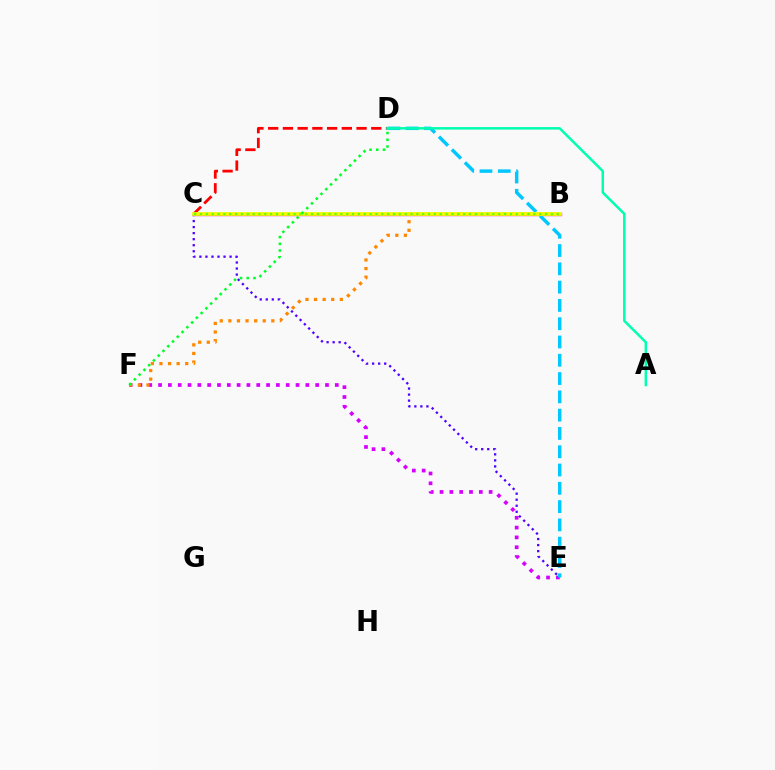{('E', 'F'): [{'color': '#d600ff', 'line_style': 'dotted', 'thickness': 2.67}], ('B', 'C'): [{'color': '#ff00a0', 'line_style': 'solid', 'thickness': 2.41}, {'color': '#003fff', 'line_style': 'dotted', 'thickness': 1.88}, {'color': '#eeff00', 'line_style': 'solid', 'thickness': 2.69}, {'color': '#66ff00', 'line_style': 'dotted', 'thickness': 1.59}], ('C', 'E'): [{'color': '#4f00ff', 'line_style': 'dotted', 'thickness': 1.64}], ('C', 'D'): [{'color': '#ff0000', 'line_style': 'dashed', 'thickness': 2.0}], ('D', 'E'): [{'color': '#00c7ff', 'line_style': 'dashed', 'thickness': 2.48}], ('B', 'F'): [{'color': '#ff8800', 'line_style': 'dotted', 'thickness': 2.33}], ('D', 'F'): [{'color': '#00ff27', 'line_style': 'dotted', 'thickness': 1.83}], ('A', 'D'): [{'color': '#00ffaf', 'line_style': 'solid', 'thickness': 1.81}]}